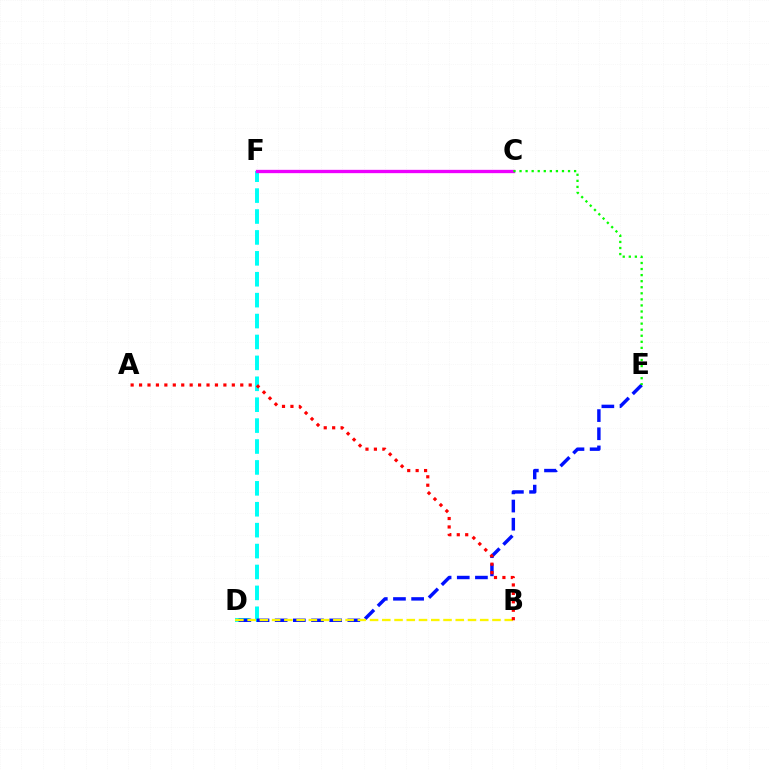{('D', 'F'): [{'color': '#00fff6', 'line_style': 'dashed', 'thickness': 2.84}], ('D', 'E'): [{'color': '#0010ff', 'line_style': 'dashed', 'thickness': 2.47}], ('B', 'D'): [{'color': '#fcf500', 'line_style': 'dashed', 'thickness': 1.66}], ('C', 'F'): [{'color': '#ee00ff', 'line_style': 'solid', 'thickness': 2.4}], ('A', 'B'): [{'color': '#ff0000', 'line_style': 'dotted', 'thickness': 2.29}], ('C', 'E'): [{'color': '#08ff00', 'line_style': 'dotted', 'thickness': 1.65}]}